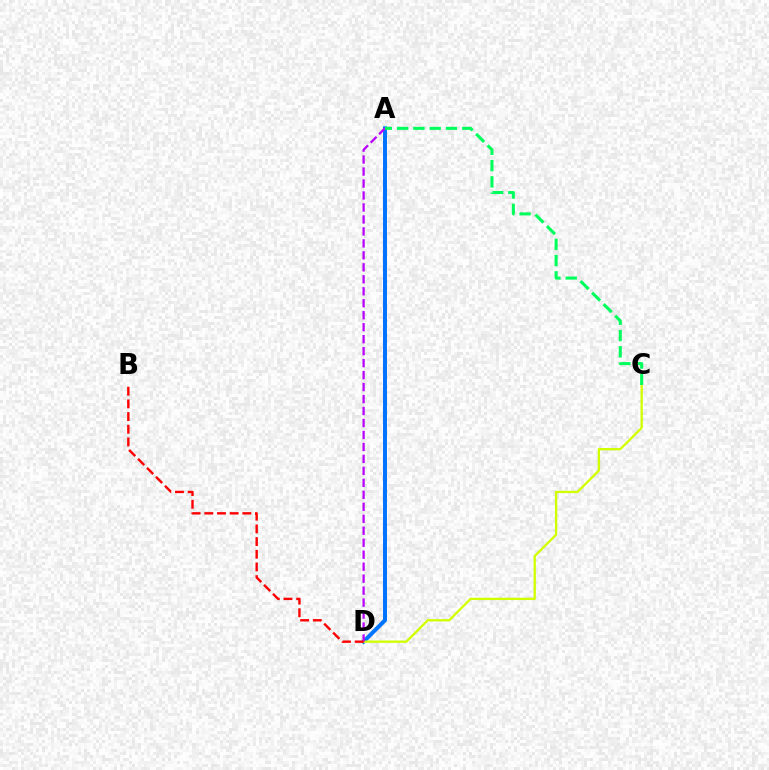{('A', 'D'): [{'color': '#0074ff', 'line_style': 'solid', 'thickness': 2.85}, {'color': '#b900ff', 'line_style': 'dashed', 'thickness': 1.63}], ('C', 'D'): [{'color': '#d1ff00', 'line_style': 'solid', 'thickness': 1.67}], ('A', 'C'): [{'color': '#00ff5c', 'line_style': 'dashed', 'thickness': 2.21}], ('B', 'D'): [{'color': '#ff0000', 'line_style': 'dashed', 'thickness': 1.72}]}